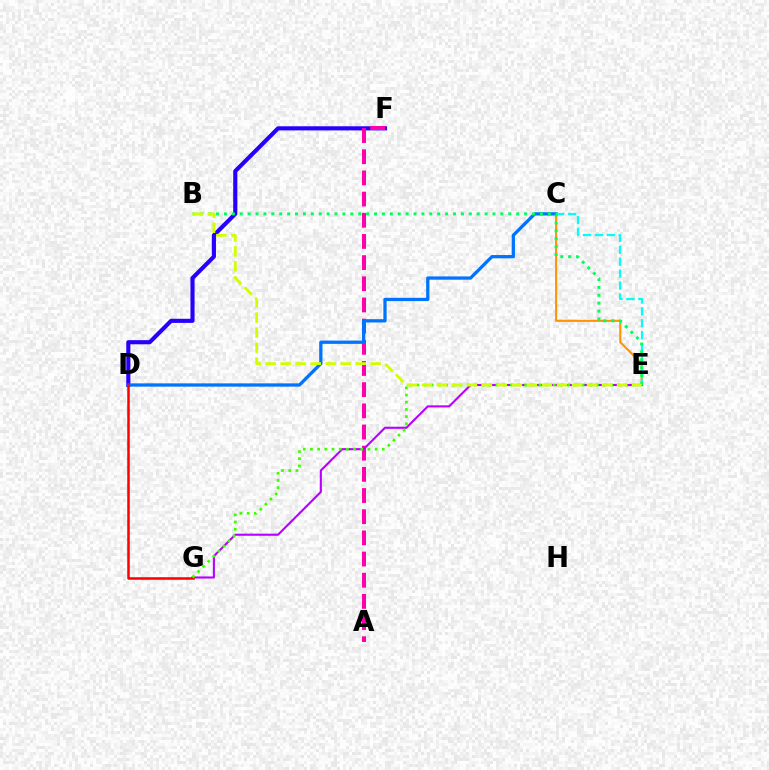{('D', 'F'): [{'color': '#2500ff', 'line_style': 'solid', 'thickness': 2.97}], ('C', 'E'): [{'color': '#ff9400', 'line_style': 'solid', 'thickness': 1.51}, {'color': '#00fff6', 'line_style': 'dashed', 'thickness': 1.62}], ('A', 'F'): [{'color': '#ff00ac', 'line_style': 'dashed', 'thickness': 2.88}], ('C', 'D'): [{'color': '#0074ff', 'line_style': 'solid', 'thickness': 2.36}], ('E', 'G'): [{'color': '#b900ff', 'line_style': 'solid', 'thickness': 1.52}, {'color': '#3dff00', 'line_style': 'dotted', 'thickness': 1.95}], ('D', 'G'): [{'color': '#ff0000', 'line_style': 'solid', 'thickness': 1.82}], ('B', 'E'): [{'color': '#00ff5c', 'line_style': 'dotted', 'thickness': 2.15}, {'color': '#d1ff00', 'line_style': 'dashed', 'thickness': 2.04}]}